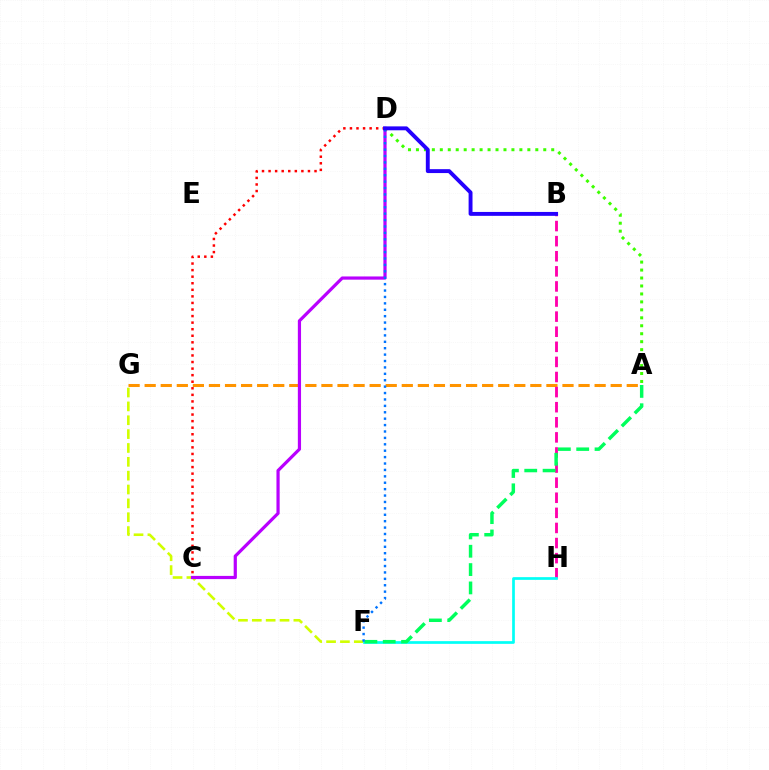{('F', 'G'): [{'color': '#d1ff00', 'line_style': 'dashed', 'thickness': 1.88}], ('A', 'G'): [{'color': '#ff9400', 'line_style': 'dashed', 'thickness': 2.18}], ('B', 'H'): [{'color': '#ff00ac', 'line_style': 'dashed', 'thickness': 2.05}], ('F', 'H'): [{'color': '#00fff6', 'line_style': 'solid', 'thickness': 1.95}], ('A', 'F'): [{'color': '#00ff5c', 'line_style': 'dashed', 'thickness': 2.49}], ('C', 'D'): [{'color': '#ff0000', 'line_style': 'dotted', 'thickness': 1.78}, {'color': '#b900ff', 'line_style': 'solid', 'thickness': 2.3}], ('A', 'D'): [{'color': '#3dff00', 'line_style': 'dotted', 'thickness': 2.16}], ('D', 'F'): [{'color': '#0074ff', 'line_style': 'dotted', 'thickness': 1.74}], ('B', 'D'): [{'color': '#2500ff', 'line_style': 'solid', 'thickness': 2.81}]}